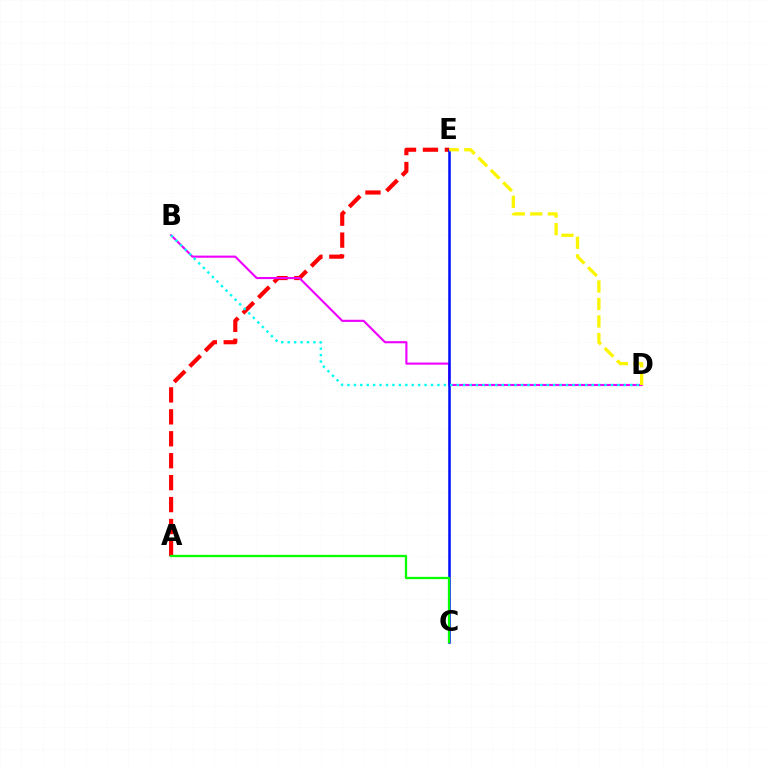{('A', 'E'): [{'color': '#ff0000', 'line_style': 'dashed', 'thickness': 2.98}], ('B', 'D'): [{'color': '#ee00ff', 'line_style': 'solid', 'thickness': 1.53}, {'color': '#00fff6', 'line_style': 'dotted', 'thickness': 1.75}], ('C', 'E'): [{'color': '#0010ff', 'line_style': 'solid', 'thickness': 1.83}], ('A', 'C'): [{'color': '#08ff00', 'line_style': 'solid', 'thickness': 1.65}], ('D', 'E'): [{'color': '#fcf500', 'line_style': 'dashed', 'thickness': 2.38}]}